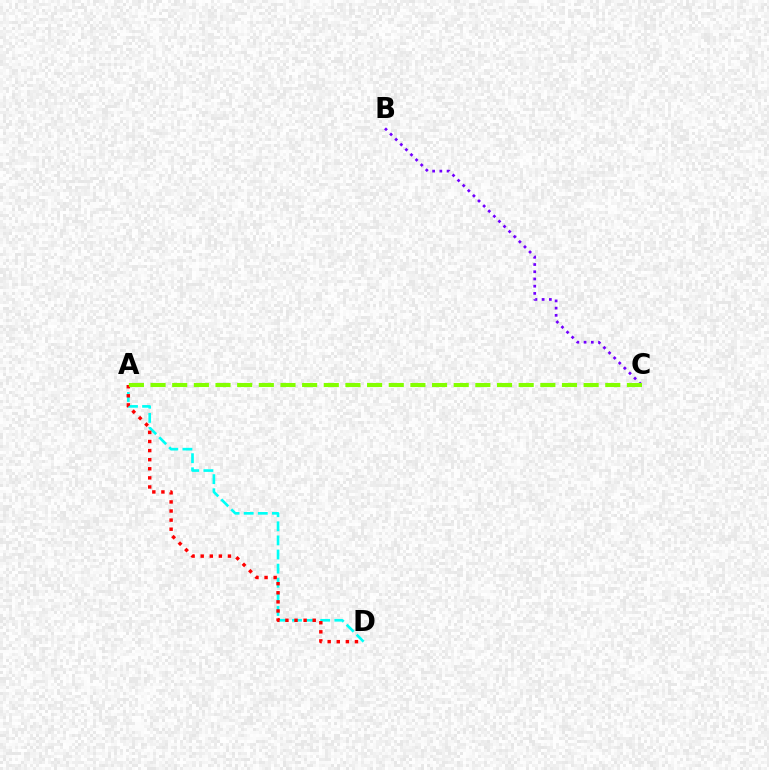{('A', 'D'): [{'color': '#00fff6', 'line_style': 'dashed', 'thickness': 1.92}, {'color': '#ff0000', 'line_style': 'dotted', 'thickness': 2.47}], ('B', 'C'): [{'color': '#7200ff', 'line_style': 'dotted', 'thickness': 1.96}], ('A', 'C'): [{'color': '#84ff00', 'line_style': 'dashed', 'thickness': 2.94}]}